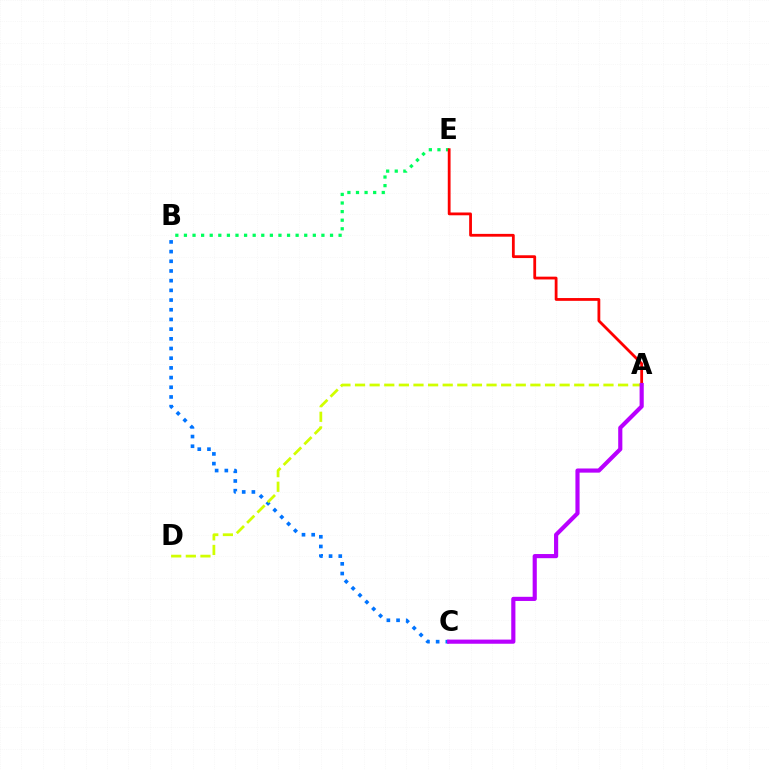{('B', 'C'): [{'color': '#0074ff', 'line_style': 'dotted', 'thickness': 2.63}], ('A', 'D'): [{'color': '#d1ff00', 'line_style': 'dashed', 'thickness': 1.99}], ('B', 'E'): [{'color': '#00ff5c', 'line_style': 'dotted', 'thickness': 2.33}], ('A', 'E'): [{'color': '#ff0000', 'line_style': 'solid', 'thickness': 2.01}], ('A', 'C'): [{'color': '#b900ff', 'line_style': 'solid', 'thickness': 2.99}]}